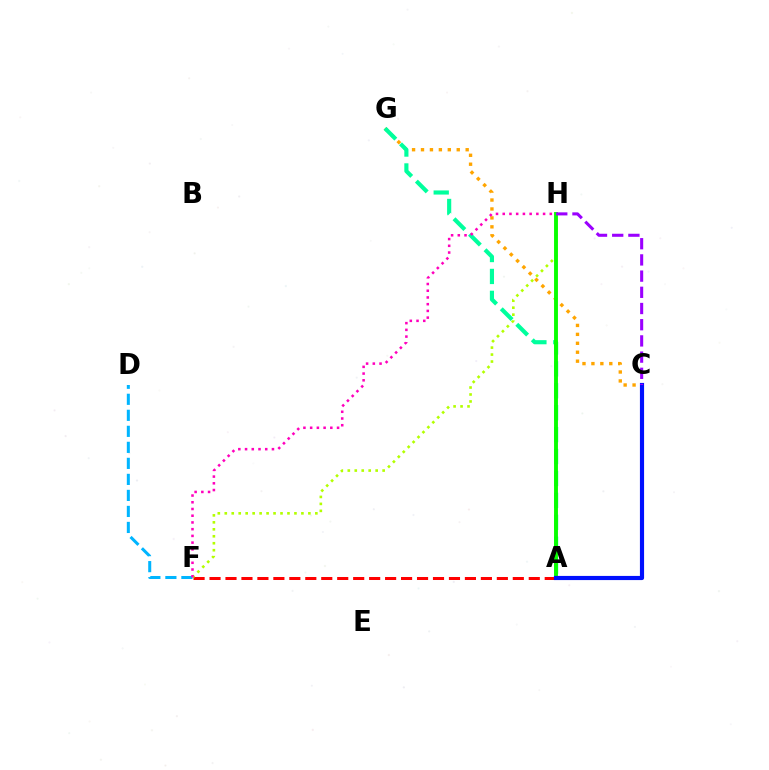{('A', 'F'): [{'color': '#ff0000', 'line_style': 'dashed', 'thickness': 2.17}], ('F', 'H'): [{'color': '#b3ff00', 'line_style': 'dotted', 'thickness': 1.89}, {'color': '#ff00bd', 'line_style': 'dotted', 'thickness': 1.83}], ('C', 'G'): [{'color': '#ffa500', 'line_style': 'dotted', 'thickness': 2.43}], ('A', 'G'): [{'color': '#00ff9d', 'line_style': 'dashed', 'thickness': 2.98}], ('A', 'H'): [{'color': '#08ff00', 'line_style': 'solid', 'thickness': 2.8}], ('A', 'C'): [{'color': '#0010ff', 'line_style': 'solid', 'thickness': 2.99}], ('D', 'F'): [{'color': '#00b5ff', 'line_style': 'dashed', 'thickness': 2.18}], ('C', 'H'): [{'color': '#9b00ff', 'line_style': 'dashed', 'thickness': 2.2}]}